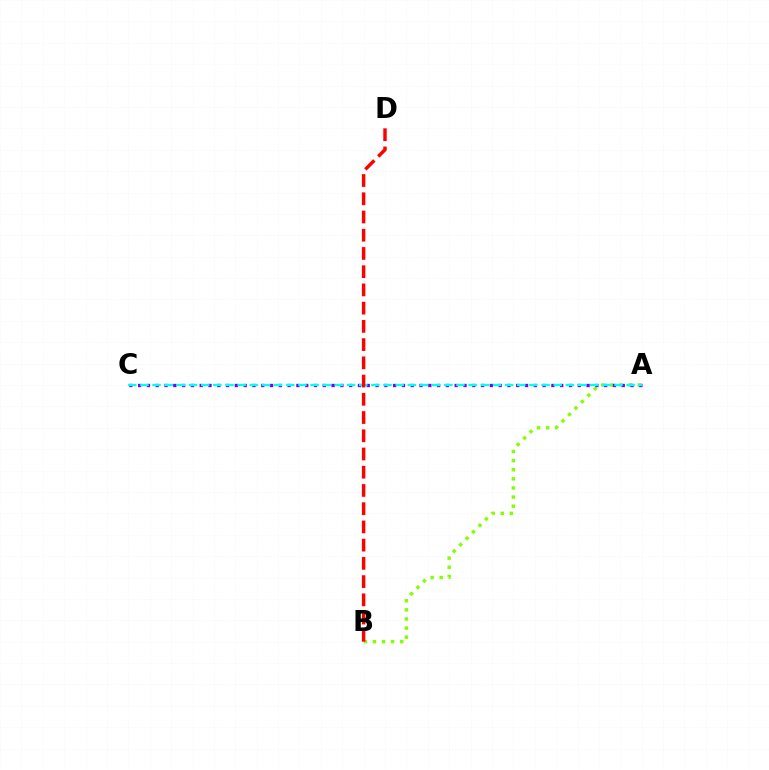{('A', 'B'): [{'color': '#84ff00', 'line_style': 'dotted', 'thickness': 2.47}], ('A', 'C'): [{'color': '#7200ff', 'line_style': 'dotted', 'thickness': 2.39}, {'color': '#00fff6', 'line_style': 'dashed', 'thickness': 1.65}], ('B', 'D'): [{'color': '#ff0000', 'line_style': 'dashed', 'thickness': 2.48}]}